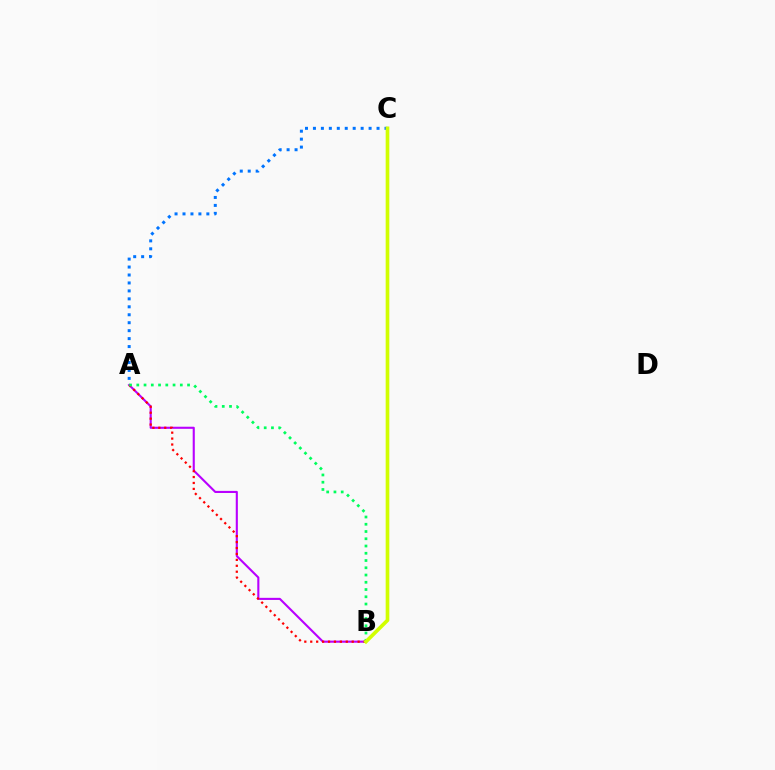{('A', 'C'): [{'color': '#0074ff', 'line_style': 'dotted', 'thickness': 2.16}], ('A', 'B'): [{'color': '#b900ff', 'line_style': 'solid', 'thickness': 1.51}, {'color': '#ff0000', 'line_style': 'dotted', 'thickness': 1.61}, {'color': '#00ff5c', 'line_style': 'dotted', 'thickness': 1.97}], ('B', 'C'): [{'color': '#d1ff00', 'line_style': 'solid', 'thickness': 2.63}]}